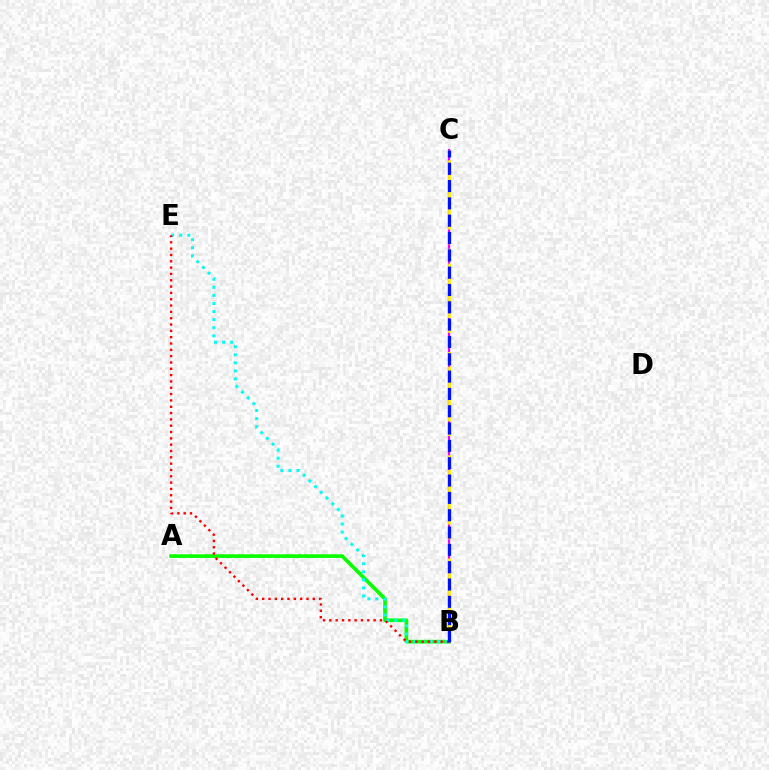{('A', 'B'): [{'color': '#08ff00', 'line_style': 'solid', 'thickness': 2.64}], ('B', 'C'): [{'color': '#ee00ff', 'line_style': 'solid', 'thickness': 1.57}, {'color': '#fcf500', 'line_style': 'dashed', 'thickness': 2.0}, {'color': '#0010ff', 'line_style': 'dashed', 'thickness': 2.35}], ('B', 'E'): [{'color': '#00fff6', 'line_style': 'dotted', 'thickness': 2.19}, {'color': '#ff0000', 'line_style': 'dotted', 'thickness': 1.72}]}